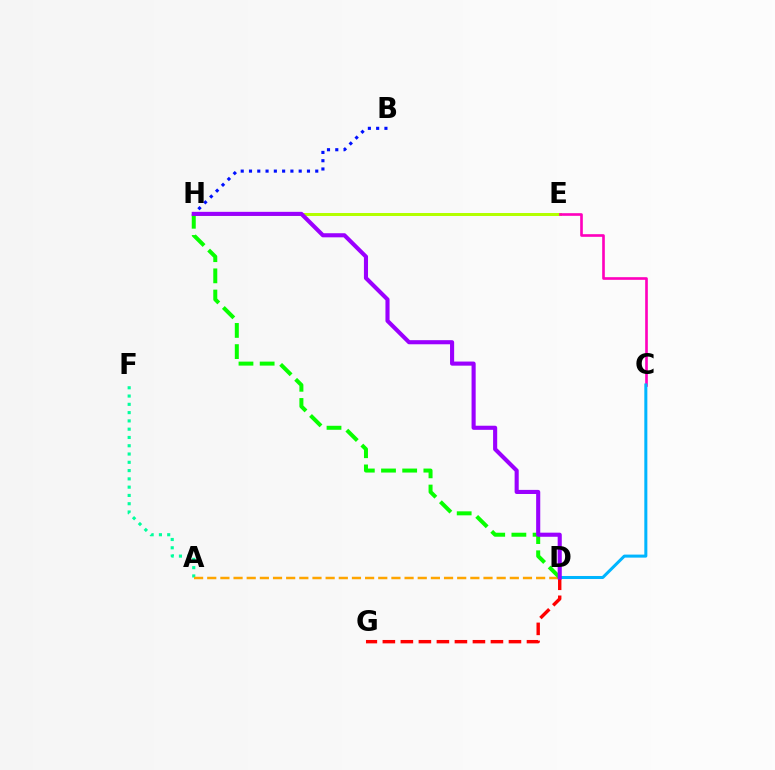{('D', 'G'): [{'color': '#ff0000', 'line_style': 'dashed', 'thickness': 2.45}], ('E', 'H'): [{'color': '#b3ff00', 'line_style': 'solid', 'thickness': 2.16}], ('B', 'H'): [{'color': '#0010ff', 'line_style': 'dotted', 'thickness': 2.25}], ('C', 'E'): [{'color': '#ff00bd', 'line_style': 'solid', 'thickness': 1.9}], ('A', 'F'): [{'color': '#00ff9d', 'line_style': 'dotted', 'thickness': 2.25}], ('A', 'D'): [{'color': '#ffa500', 'line_style': 'dashed', 'thickness': 1.79}], ('C', 'D'): [{'color': '#00b5ff', 'line_style': 'solid', 'thickness': 2.18}], ('D', 'H'): [{'color': '#08ff00', 'line_style': 'dashed', 'thickness': 2.88}, {'color': '#9b00ff', 'line_style': 'solid', 'thickness': 2.95}]}